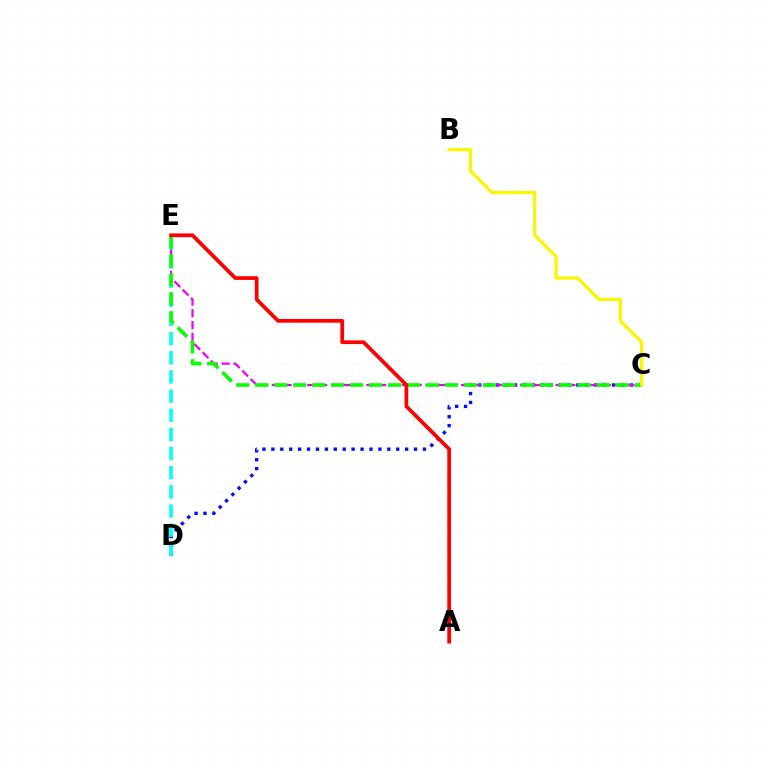{('C', 'D'): [{'color': '#0010ff', 'line_style': 'dotted', 'thickness': 2.42}], ('C', 'E'): [{'color': '#ee00ff', 'line_style': 'dashed', 'thickness': 1.61}, {'color': '#08ff00', 'line_style': 'dashed', 'thickness': 2.58}], ('D', 'E'): [{'color': '#00fff6', 'line_style': 'dashed', 'thickness': 2.6}], ('A', 'E'): [{'color': '#ff0000', 'line_style': 'solid', 'thickness': 2.69}], ('B', 'C'): [{'color': '#fcf500', 'line_style': 'solid', 'thickness': 2.32}]}